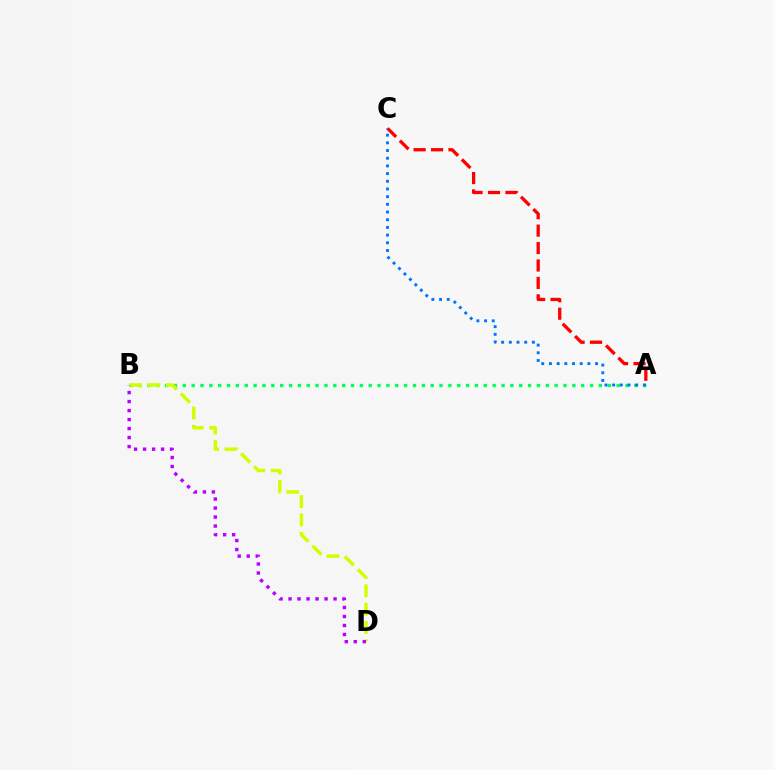{('A', 'B'): [{'color': '#00ff5c', 'line_style': 'dotted', 'thickness': 2.41}], ('B', 'D'): [{'color': '#d1ff00', 'line_style': 'dashed', 'thickness': 2.5}, {'color': '#b900ff', 'line_style': 'dotted', 'thickness': 2.45}], ('A', 'C'): [{'color': '#ff0000', 'line_style': 'dashed', 'thickness': 2.37}, {'color': '#0074ff', 'line_style': 'dotted', 'thickness': 2.09}]}